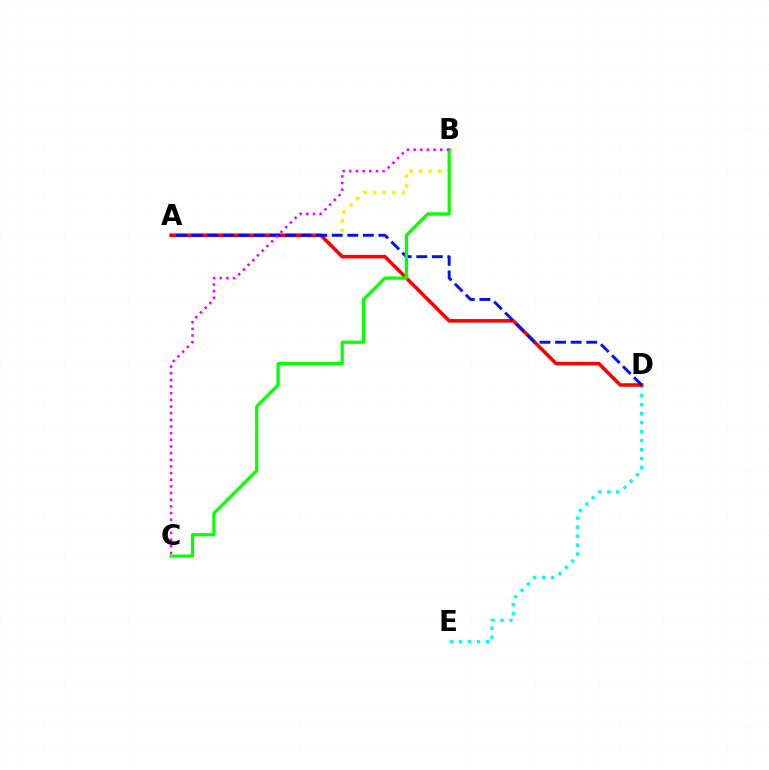{('A', 'B'): [{'color': '#fcf500', 'line_style': 'dotted', 'thickness': 2.62}], ('D', 'E'): [{'color': '#00fff6', 'line_style': 'dotted', 'thickness': 2.44}], ('A', 'D'): [{'color': '#ff0000', 'line_style': 'solid', 'thickness': 2.57}, {'color': '#0010ff', 'line_style': 'dashed', 'thickness': 2.11}], ('B', 'C'): [{'color': '#08ff00', 'line_style': 'solid', 'thickness': 2.3}, {'color': '#ee00ff', 'line_style': 'dotted', 'thickness': 1.81}]}